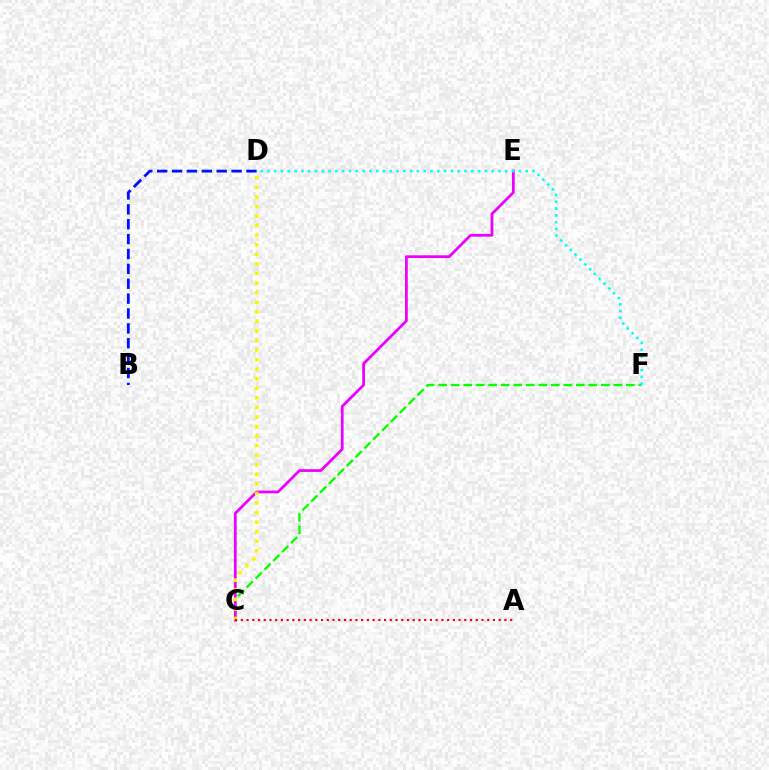{('C', 'F'): [{'color': '#08ff00', 'line_style': 'dashed', 'thickness': 1.7}], ('C', 'E'): [{'color': '#ee00ff', 'line_style': 'solid', 'thickness': 1.98}], ('D', 'F'): [{'color': '#00fff6', 'line_style': 'dotted', 'thickness': 1.85}], ('C', 'D'): [{'color': '#fcf500', 'line_style': 'dotted', 'thickness': 2.6}], ('A', 'C'): [{'color': '#ff0000', 'line_style': 'dotted', 'thickness': 1.56}], ('B', 'D'): [{'color': '#0010ff', 'line_style': 'dashed', 'thickness': 2.02}]}